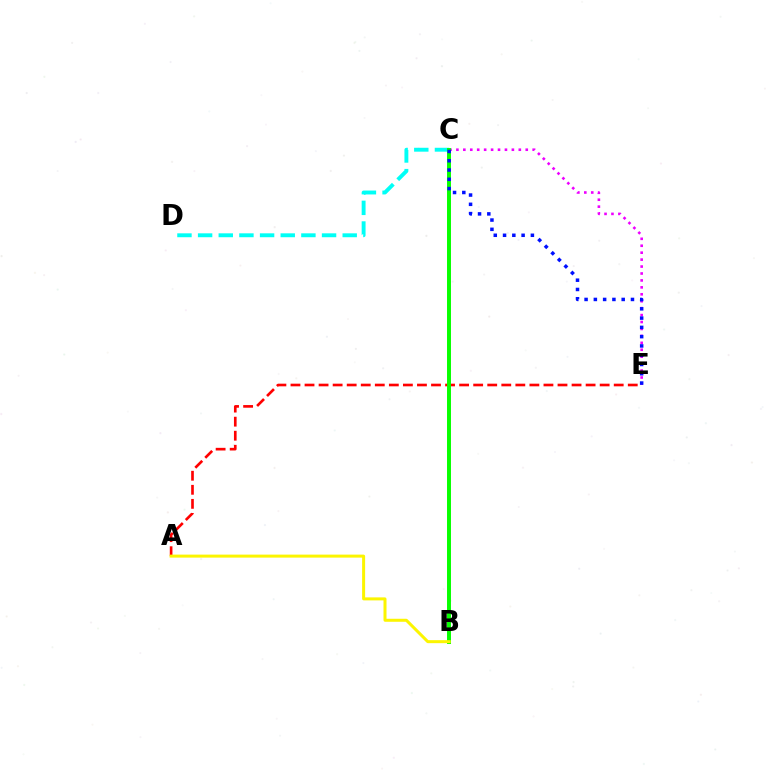{('A', 'E'): [{'color': '#ff0000', 'line_style': 'dashed', 'thickness': 1.91}], ('C', 'E'): [{'color': '#ee00ff', 'line_style': 'dotted', 'thickness': 1.88}, {'color': '#0010ff', 'line_style': 'dotted', 'thickness': 2.52}], ('C', 'D'): [{'color': '#00fff6', 'line_style': 'dashed', 'thickness': 2.81}], ('B', 'C'): [{'color': '#08ff00', 'line_style': 'solid', 'thickness': 2.85}], ('A', 'B'): [{'color': '#fcf500', 'line_style': 'solid', 'thickness': 2.16}]}